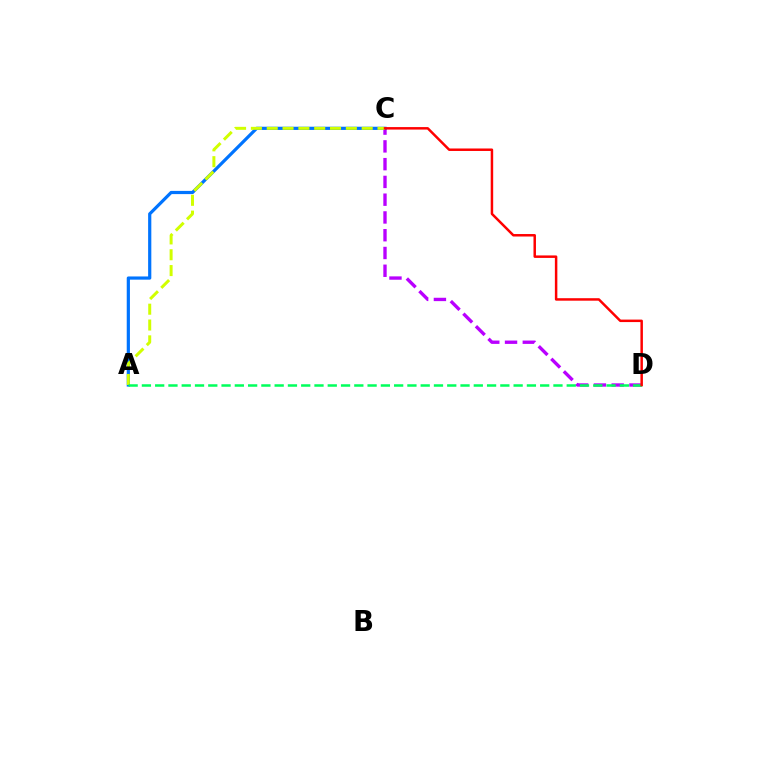{('C', 'D'): [{'color': '#b900ff', 'line_style': 'dashed', 'thickness': 2.41}, {'color': '#ff0000', 'line_style': 'solid', 'thickness': 1.79}], ('A', 'C'): [{'color': '#0074ff', 'line_style': 'solid', 'thickness': 2.3}, {'color': '#d1ff00', 'line_style': 'dashed', 'thickness': 2.15}], ('A', 'D'): [{'color': '#00ff5c', 'line_style': 'dashed', 'thickness': 1.8}]}